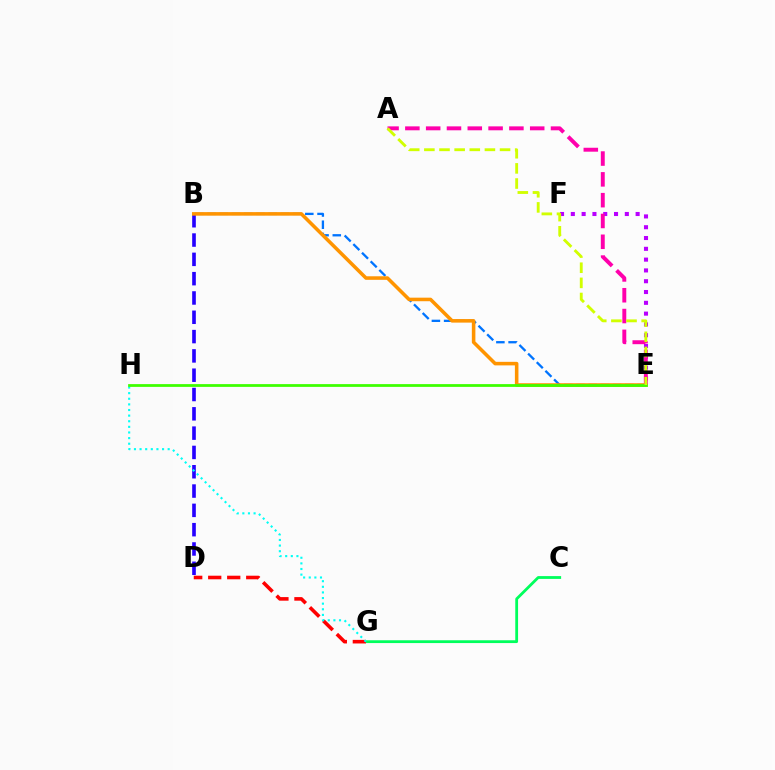{('C', 'G'): [{'color': '#00ff5c', 'line_style': 'solid', 'thickness': 2.02}], ('D', 'G'): [{'color': '#ff0000', 'line_style': 'dashed', 'thickness': 2.58}], ('E', 'F'): [{'color': '#b900ff', 'line_style': 'dotted', 'thickness': 2.93}], ('B', 'D'): [{'color': '#2500ff', 'line_style': 'dashed', 'thickness': 2.62}], ('B', 'E'): [{'color': '#0074ff', 'line_style': 'dashed', 'thickness': 1.66}, {'color': '#ff9400', 'line_style': 'solid', 'thickness': 2.56}], ('G', 'H'): [{'color': '#00fff6', 'line_style': 'dotted', 'thickness': 1.53}], ('A', 'E'): [{'color': '#ff00ac', 'line_style': 'dashed', 'thickness': 2.83}, {'color': '#d1ff00', 'line_style': 'dashed', 'thickness': 2.06}], ('E', 'H'): [{'color': '#3dff00', 'line_style': 'solid', 'thickness': 1.99}]}